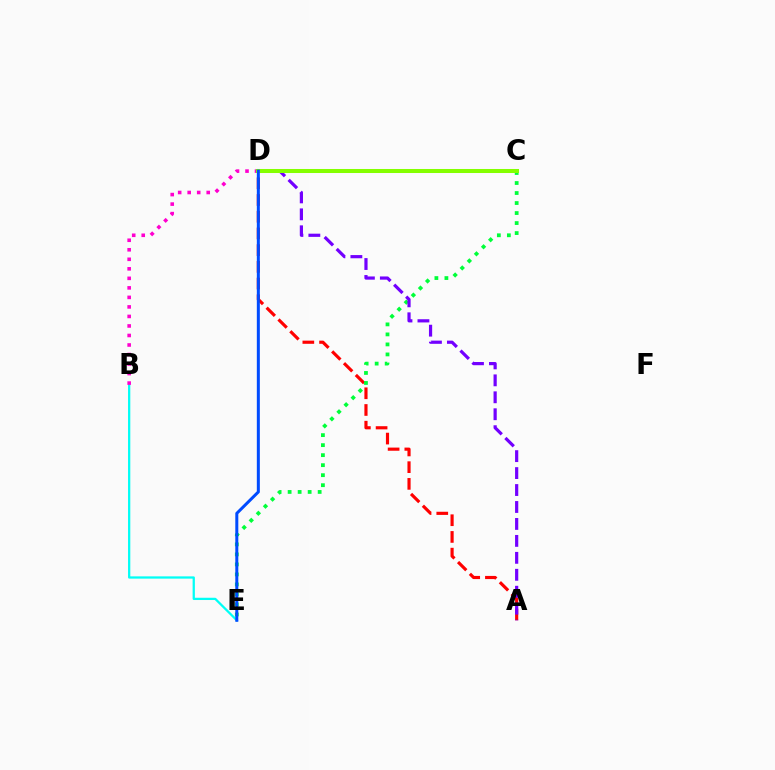{('B', 'E'): [{'color': '#00fff6', 'line_style': 'solid', 'thickness': 1.63}], ('B', 'D'): [{'color': '#ff00cf', 'line_style': 'dotted', 'thickness': 2.59}], ('C', 'D'): [{'color': '#ffbd00', 'line_style': 'dotted', 'thickness': 2.82}, {'color': '#84ff00', 'line_style': 'solid', 'thickness': 2.9}], ('A', 'D'): [{'color': '#ff0000', 'line_style': 'dashed', 'thickness': 2.27}, {'color': '#7200ff', 'line_style': 'dashed', 'thickness': 2.3}], ('C', 'E'): [{'color': '#00ff39', 'line_style': 'dotted', 'thickness': 2.72}], ('D', 'E'): [{'color': '#004bff', 'line_style': 'solid', 'thickness': 2.17}]}